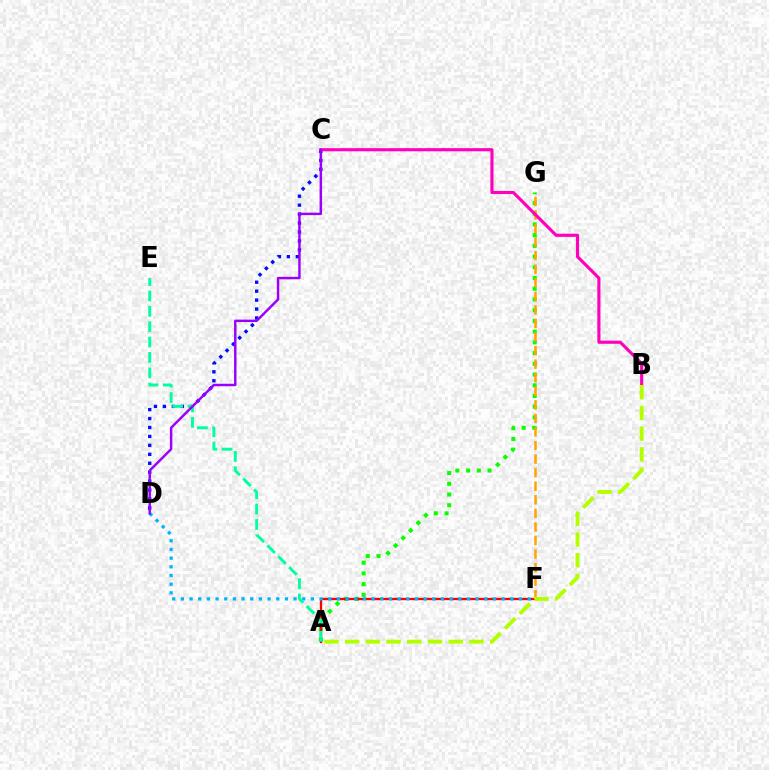{('A', 'G'): [{'color': '#08ff00', 'line_style': 'dotted', 'thickness': 2.91}], ('A', 'F'): [{'color': '#ff0000', 'line_style': 'solid', 'thickness': 1.66}], ('F', 'G'): [{'color': '#ffa500', 'line_style': 'dashed', 'thickness': 1.84}], ('C', 'D'): [{'color': '#0010ff', 'line_style': 'dotted', 'thickness': 2.43}, {'color': '#9b00ff', 'line_style': 'solid', 'thickness': 1.76}], ('B', 'C'): [{'color': '#ff00bd', 'line_style': 'solid', 'thickness': 2.26}], ('D', 'F'): [{'color': '#00b5ff', 'line_style': 'dotted', 'thickness': 2.36}], ('A', 'B'): [{'color': '#b3ff00', 'line_style': 'dashed', 'thickness': 2.81}], ('A', 'E'): [{'color': '#00ff9d', 'line_style': 'dashed', 'thickness': 2.09}]}